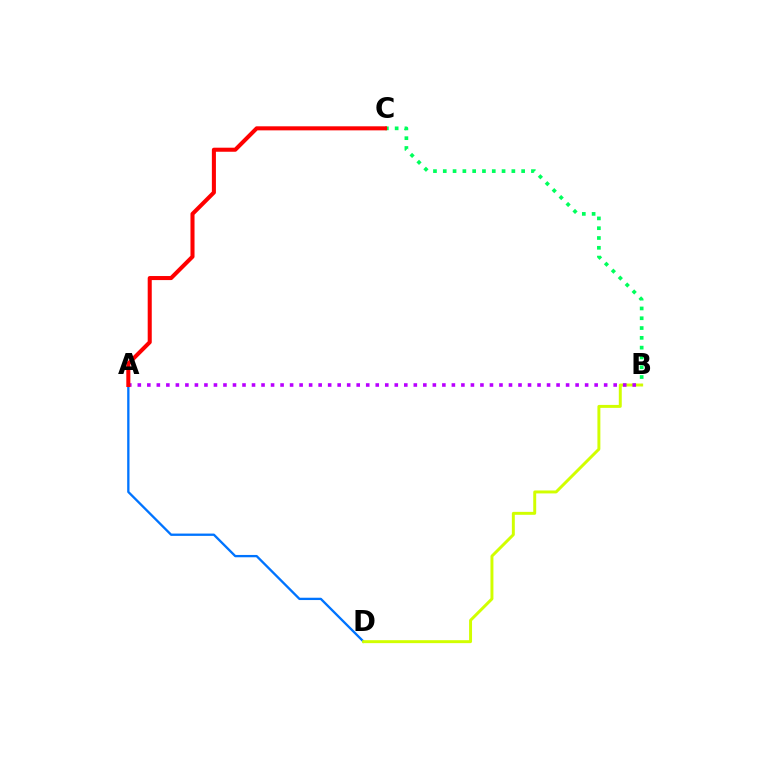{('A', 'D'): [{'color': '#0074ff', 'line_style': 'solid', 'thickness': 1.67}], ('B', 'C'): [{'color': '#00ff5c', 'line_style': 'dotted', 'thickness': 2.66}], ('B', 'D'): [{'color': '#d1ff00', 'line_style': 'solid', 'thickness': 2.13}], ('A', 'B'): [{'color': '#b900ff', 'line_style': 'dotted', 'thickness': 2.59}], ('A', 'C'): [{'color': '#ff0000', 'line_style': 'solid', 'thickness': 2.92}]}